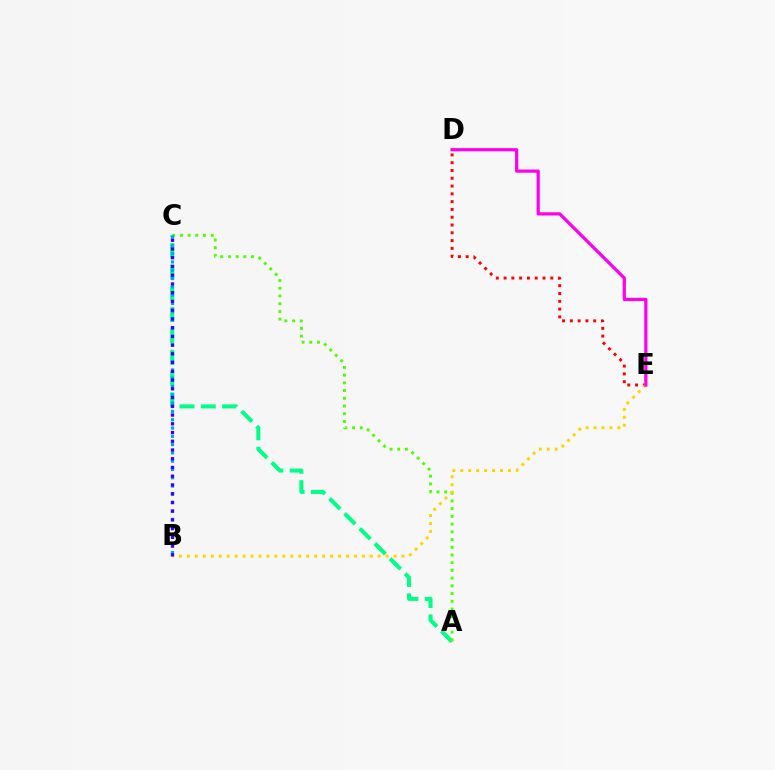{('D', 'E'): [{'color': '#ff0000', 'line_style': 'dotted', 'thickness': 2.12}, {'color': '#ff00ed', 'line_style': 'solid', 'thickness': 2.31}], ('A', 'C'): [{'color': '#00ff86', 'line_style': 'dashed', 'thickness': 2.9}, {'color': '#4fff00', 'line_style': 'dotted', 'thickness': 2.1}], ('B', 'C'): [{'color': '#009eff', 'line_style': 'dotted', 'thickness': 2.26}, {'color': '#3700ff', 'line_style': 'dotted', 'thickness': 2.37}], ('B', 'E'): [{'color': '#ffd500', 'line_style': 'dotted', 'thickness': 2.16}]}